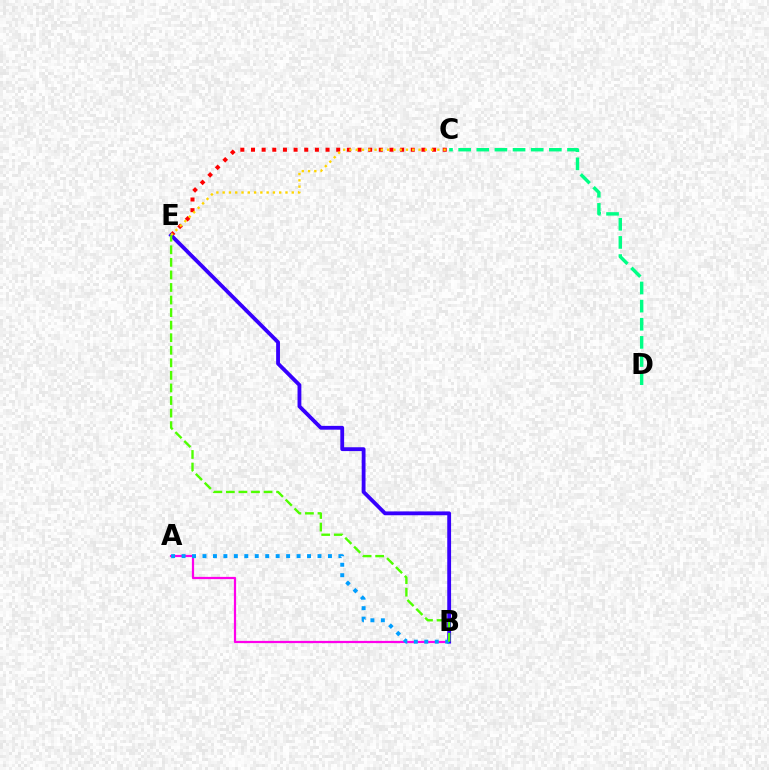{('A', 'B'): [{'color': '#ff00ed', 'line_style': 'solid', 'thickness': 1.6}, {'color': '#009eff', 'line_style': 'dotted', 'thickness': 2.84}], ('C', 'E'): [{'color': '#ff0000', 'line_style': 'dotted', 'thickness': 2.89}, {'color': '#ffd500', 'line_style': 'dotted', 'thickness': 1.71}], ('B', 'E'): [{'color': '#3700ff', 'line_style': 'solid', 'thickness': 2.75}, {'color': '#4fff00', 'line_style': 'dashed', 'thickness': 1.71}], ('C', 'D'): [{'color': '#00ff86', 'line_style': 'dashed', 'thickness': 2.46}]}